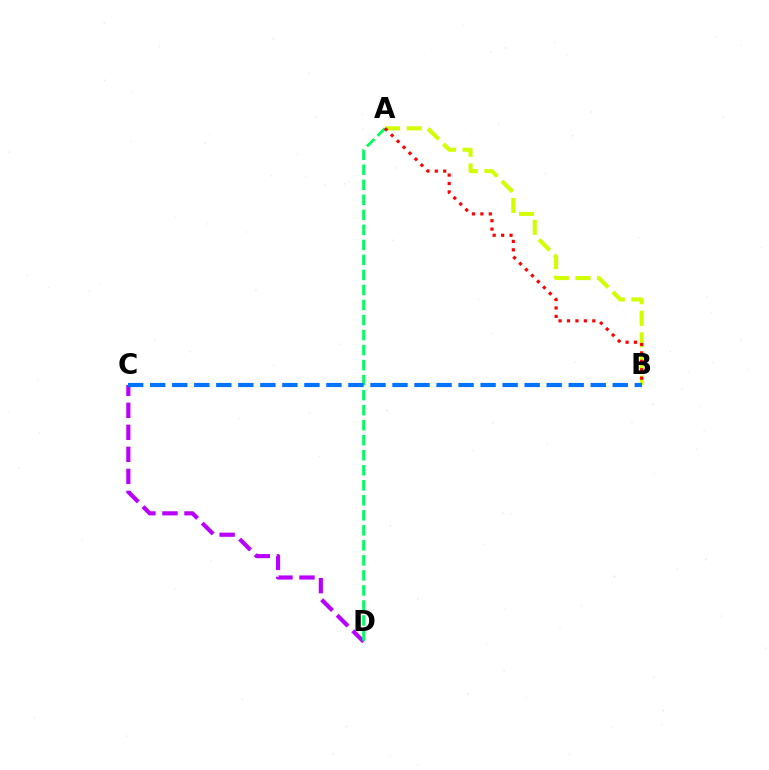{('C', 'D'): [{'color': '#b900ff', 'line_style': 'dashed', 'thickness': 2.99}], ('A', 'D'): [{'color': '#00ff5c', 'line_style': 'dashed', 'thickness': 2.04}], ('A', 'B'): [{'color': '#d1ff00', 'line_style': 'dashed', 'thickness': 2.94}, {'color': '#ff0000', 'line_style': 'dotted', 'thickness': 2.29}], ('B', 'C'): [{'color': '#0074ff', 'line_style': 'dashed', 'thickness': 2.99}]}